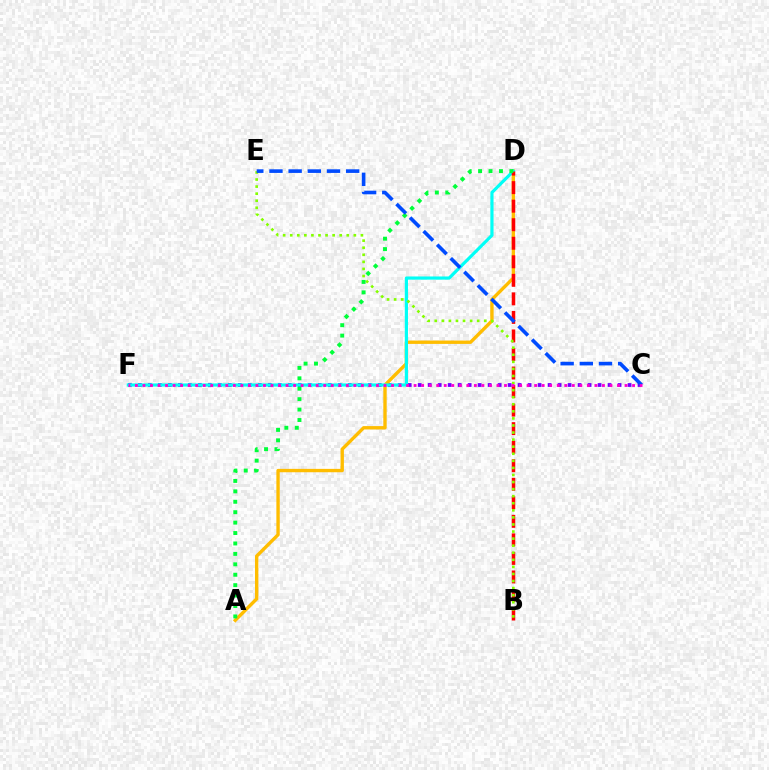{('C', 'F'): [{'color': '#7200ff', 'line_style': 'dotted', 'thickness': 2.72}, {'color': '#ff00cf', 'line_style': 'dotted', 'thickness': 2.05}], ('A', 'D'): [{'color': '#ffbd00', 'line_style': 'solid', 'thickness': 2.43}, {'color': '#00ff39', 'line_style': 'dotted', 'thickness': 2.83}], ('D', 'F'): [{'color': '#00fff6', 'line_style': 'solid', 'thickness': 2.29}], ('B', 'D'): [{'color': '#ff0000', 'line_style': 'dashed', 'thickness': 2.52}], ('B', 'E'): [{'color': '#84ff00', 'line_style': 'dotted', 'thickness': 1.92}], ('C', 'E'): [{'color': '#004bff', 'line_style': 'dashed', 'thickness': 2.6}]}